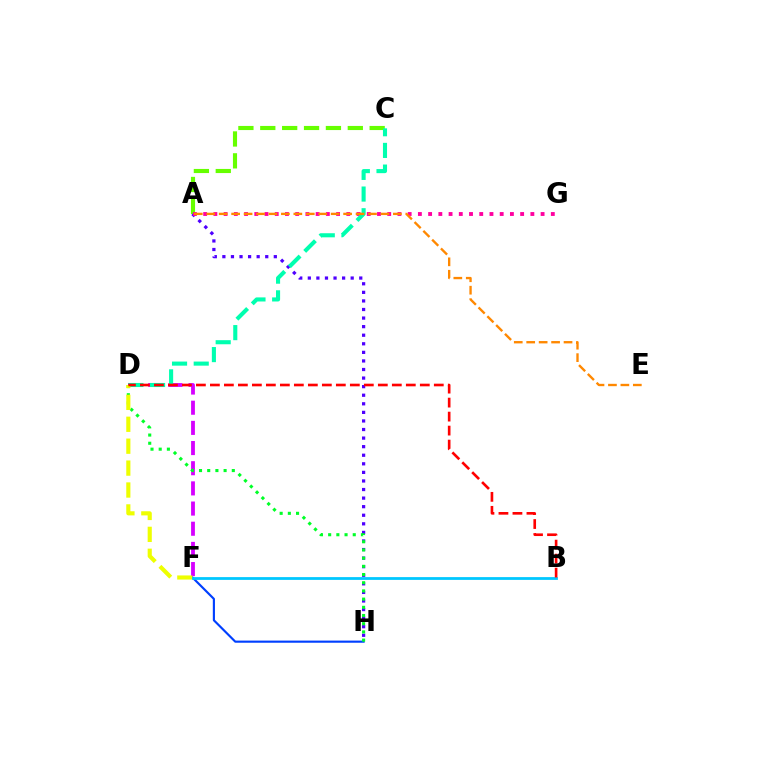{('A', 'C'): [{'color': '#66ff00', 'line_style': 'dashed', 'thickness': 2.97}], ('F', 'H'): [{'color': '#003fff', 'line_style': 'solid', 'thickness': 1.55}], ('A', 'H'): [{'color': '#4f00ff', 'line_style': 'dotted', 'thickness': 2.33}], ('A', 'G'): [{'color': '#ff00a0', 'line_style': 'dotted', 'thickness': 2.78}], ('D', 'F'): [{'color': '#d600ff', 'line_style': 'dashed', 'thickness': 2.74}, {'color': '#eeff00', 'line_style': 'dashed', 'thickness': 2.98}], ('C', 'D'): [{'color': '#00ffaf', 'line_style': 'dashed', 'thickness': 2.95}], ('A', 'E'): [{'color': '#ff8800', 'line_style': 'dashed', 'thickness': 1.69}], ('D', 'H'): [{'color': '#00ff27', 'line_style': 'dotted', 'thickness': 2.23}], ('B', 'F'): [{'color': '#00c7ff', 'line_style': 'solid', 'thickness': 2.0}], ('B', 'D'): [{'color': '#ff0000', 'line_style': 'dashed', 'thickness': 1.9}]}